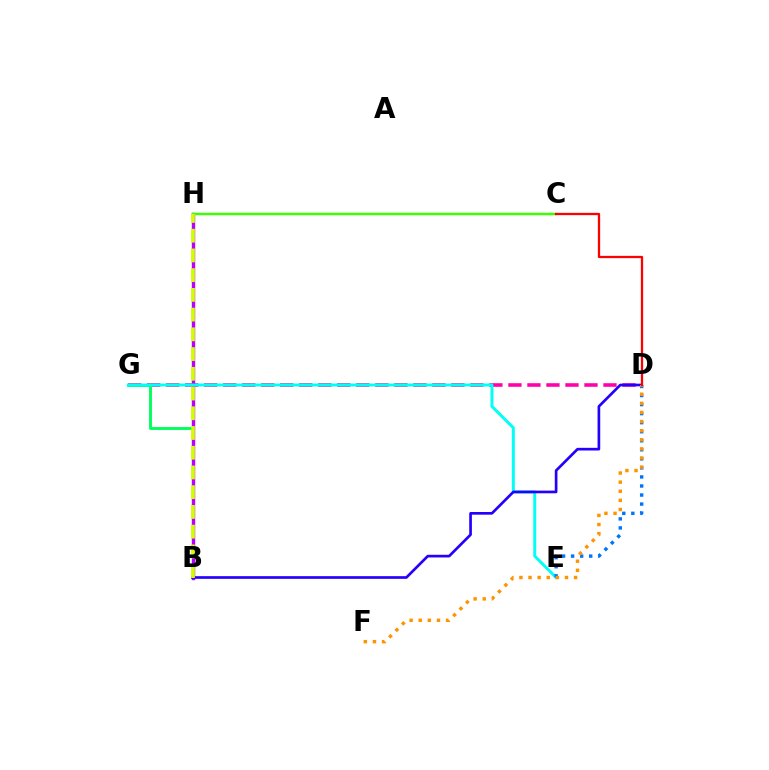{('D', 'G'): [{'color': '#ff00ac', 'line_style': 'dashed', 'thickness': 2.58}], ('B', 'G'): [{'color': '#00ff5c', 'line_style': 'solid', 'thickness': 2.08}], ('B', 'H'): [{'color': '#b900ff', 'line_style': 'solid', 'thickness': 2.45}, {'color': '#d1ff00', 'line_style': 'dashed', 'thickness': 2.68}], ('E', 'G'): [{'color': '#00fff6', 'line_style': 'solid', 'thickness': 2.12}], ('B', 'D'): [{'color': '#2500ff', 'line_style': 'solid', 'thickness': 1.93}], ('C', 'H'): [{'color': '#3dff00', 'line_style': 'solid', 'thickness': 1.78}], ('D', 'E'): [{'color': '#0074ff', 'line_style': 'dotted', 'thickness': 2.46}], ('D', 'F'): [{'color': '#ff9400', 'line_style': 'dotted', 'thickness': 2.47}], ('C', 'D'): [{'color': '#ff0000', 'line_style': 'solid', 'thickness': 1.64}]}